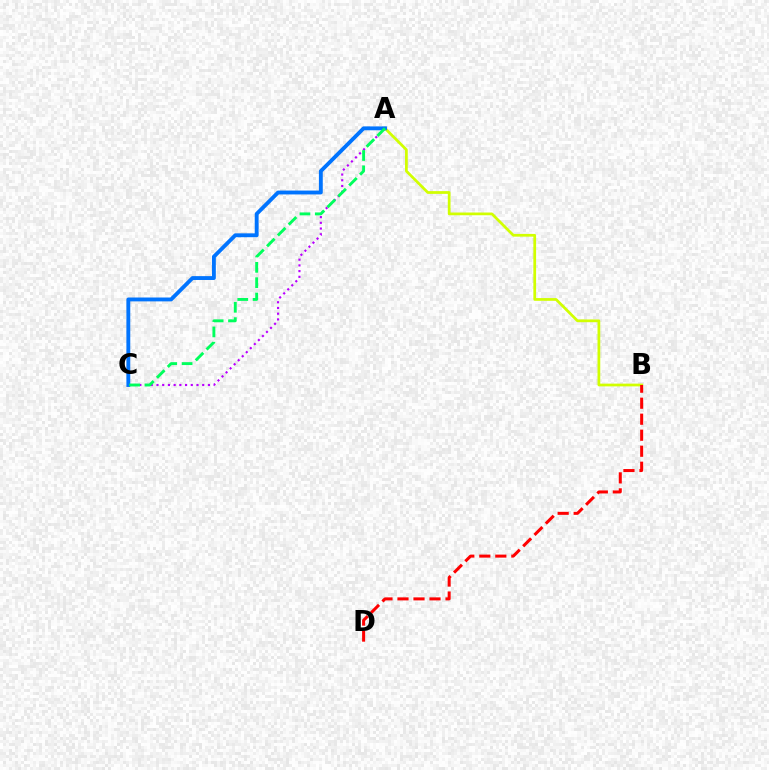{('A', 'C'): [{'color': '#b900ff', 'line_style': 'dotted', 'thickness': 1.55}, {'color': '#0074ff', 'line_style': 'solid', 'thickness': 2.78}, {'color': '#00ff5c', 'line_style': 'dashed', 'thickness': 2.08}], ('A', 'B'): [{'color': '#d1ff00', 'line_style': 'solid', 'thickness': 1.97}], ('B', 'D'): [{'color': '#ff0000', 'line_style': 'dashed', 'thickness': 2.17}]}